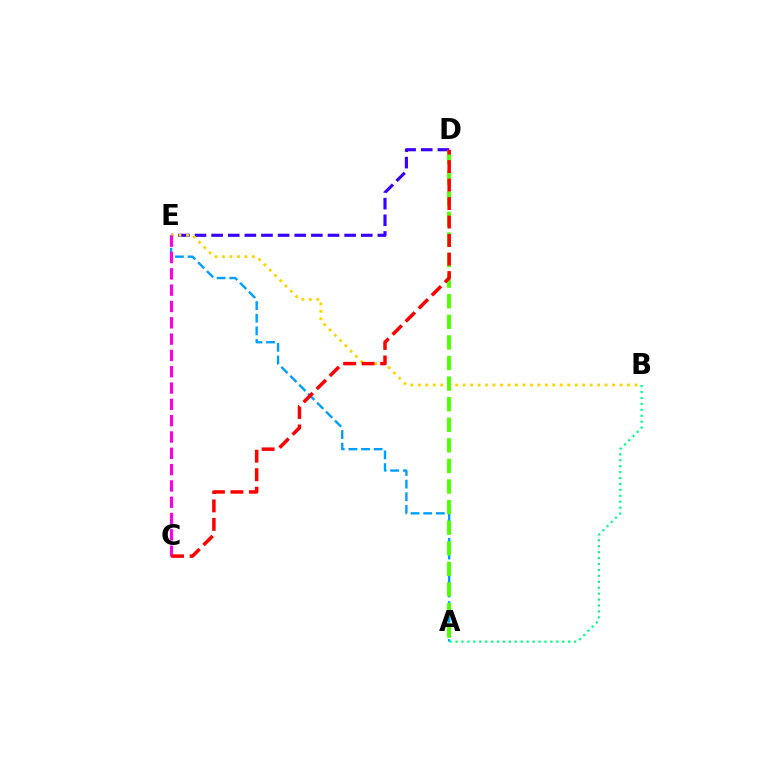{('D', 'E'): [{'color': '#3700ff', 'line_style': 'dashed', 'thickness': 2.26}], ('B', 'E'): [{'color': '#ffd500', 'line_style': 'dotted', 'thickness': 2.03}], ('A', 'E'): [{'color': '#009eff', 'line_style': 'dashed', 'thickness': 1.72}], ('A', 'D'): [{'color': '#4fff00', 'line_style': 'dashed', 'thickness': 2.8}], ('C', 'E'): [{'color': '#ff00ed', 'line_style': 'dashed', 'thickness': 2.22}], ('A', 'B'): [{'color': '#00ff86', 'line_style': 'dotted', 'thickness': 1.61}], ('C', 'D'): [{'color': '#ff0000', 'line_style': 'dashed', 'thickness': 2.51}]}